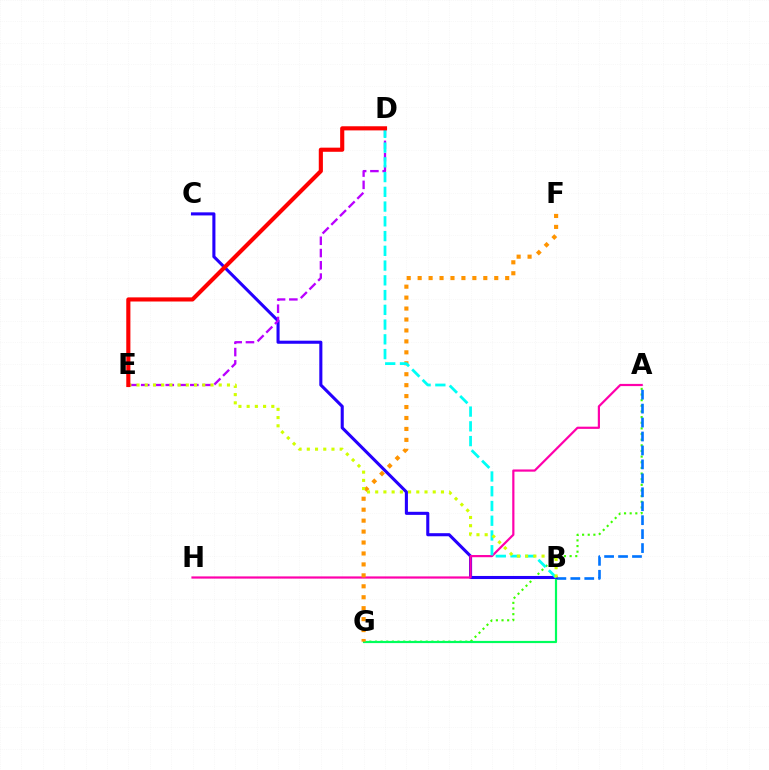{('A', 'G'): [{'color': '#3dff00', 'line_style': 'dotted', 'thickness': 1.53}], ('A', 'B'): [{'color': '#0074ff', 'line_style': 'dashed', 'thickness': 1.89}], ('B', 'G'): [{'color': '#00ff5c', 'line_style': 'solid', 'thickness': 1.57}], ('B', 'C'): [{'color': '#2500ff', 'line_style': 'solid', 'thickness': 2.22}], ('A', 'H'): [{'color': '#ff00ac', 'line_style': 'solid', 'thickness': 1.58}], ('F', 'G'): [{'color': '#ff9400', 'line_style': 'dotted', 'thickness': 2.97}], ('D', 'E'): [{'color': '#b900ff', 'line_style': 'dashed', 'thickness': 1.67}, {'color': '#ff0000', 'line_style': 'solid', 'thickness': 2.97}], ('B', 'D'): [{'color': '#00fff6', 'line_style': 'dashed', 'thickness': 2.0}], ('B', 'E'): [{'color': '#d1ff00', 'line_style': 'dotted', 'thickness': 2.23}]}